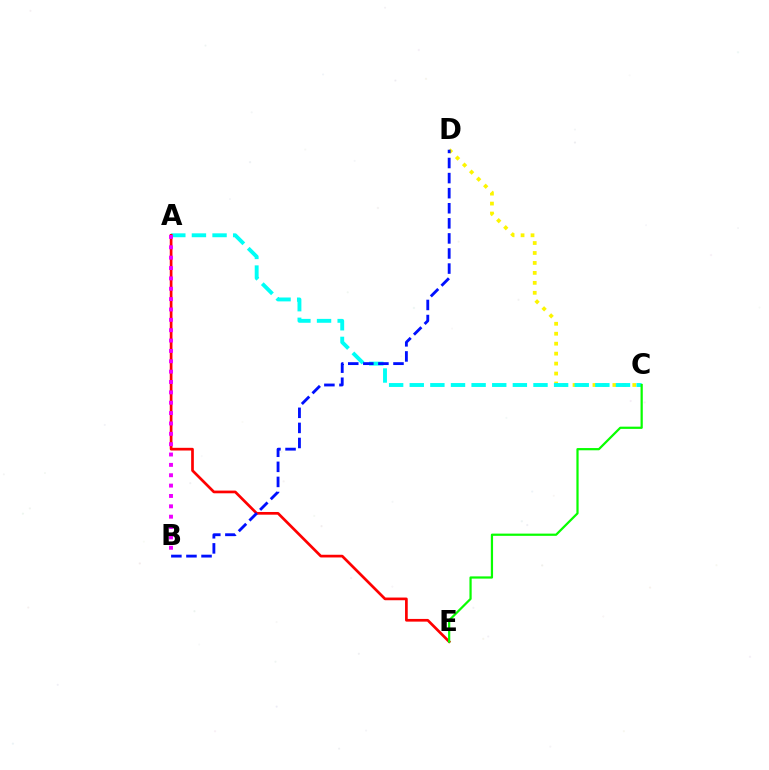{('C', 'D'): [{'color': '#fcf500', 'line_style': 'dotted', 'thickness': 2.71}], ('A', 'C'): [{'color': '#00fff6', 'line_style': 'dashed', 'thickness': 2.8}], ('A', 'E'): [{'color': '#ff0000', 'line_style': 'solid', 'thickness': 1.94}], ('C', 'E'): [{'color': '#08ff00', 'line_style': 'solid', 'thickness': 1.6}], ('B', 'D'): [{'color': '#0010ff', 'line_style': 'dashed', 'thickness': 2.05}], ('A', 'B'): [{'color': '#ee00ff', 'line_style': 'dotted', 'thickness': 2.81}]}